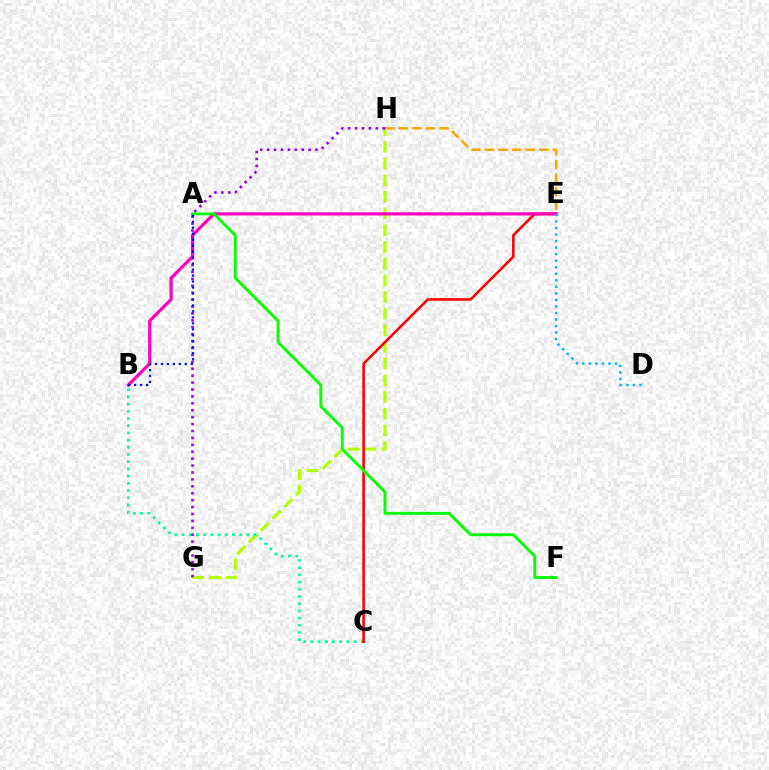{('G', 'H'): [{'color': '#b3ff00', 'line_style': 'dashed', 'thickness': 2.27}, {'color': '#9b00ff', 'line_style': 'dotted', 'thickness': 1.88}], ('E', 'H'): [{'color': '#ffa500', 'line_style': 'dashed', 'thickness': 1.84}], ('B', 'C'): [{'color': '#00ff9d', 'line_style': 'dotted', 'thickness': 1.96}], ('C', 'E'): [{'color': '#ff0000', 'line_style': 'solid', 'thickness': 1.85}], ('B', 'E'): [{'color': '#ff00bd', 'line_style': 'solid', 'thickness': 2.29}], ('A', 'F'): [{'color': '#08ff00', 'line_style': 'solid', 'thickness': 2.08}], ('A', 'B'): [{'color': '#0010ff', 'line_style': 'dotted', 'thickness': 1.62}], ('D', 'E'): [{'color': '#00b5ff', 'line_style': 'dotted', 'thickness': 1.78}]}